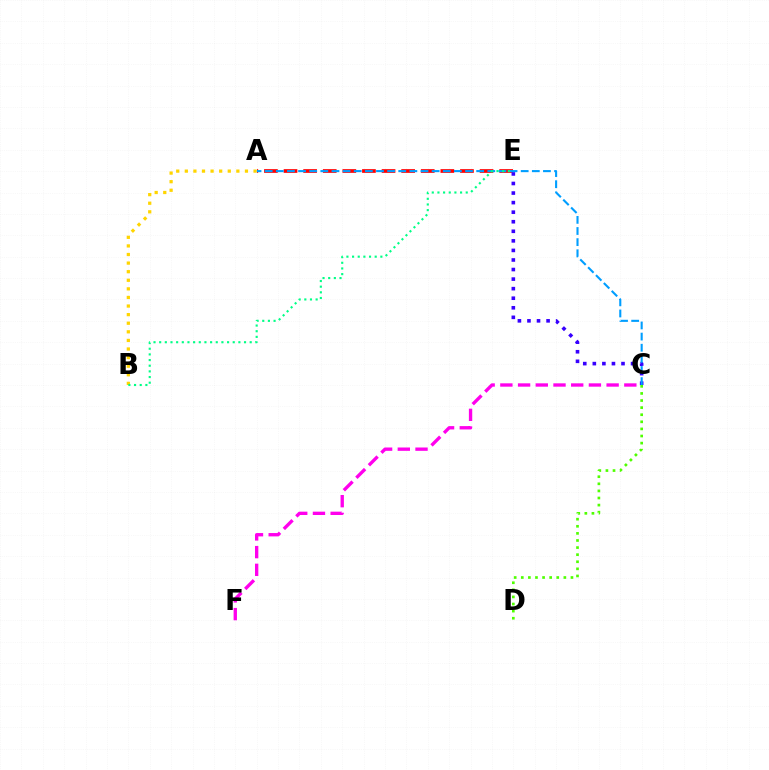{('A', 'E'): [{'color': '#ff0000', 'line_style': 'dashed', 'thickness': 2.66}], ('C', 'E'): [{'color': '#3700ff', 'line_style': 'dotted', 'thickness': 2.6}], ('A', 'C'): [{'color': '#009eff', 'line_style': 'dashed', 'thickness': 1.51}], ('C', 'D'): [{'color': '#4fff00', 'line_style': 'dotted', 'thickness': 1.93}], ('C', 'F'): [{'color': '#ff00ed', 'line_style': 'dashed', 'thickness': 2.41}], ('A', 'B'): [{'color': '#ffd500', 'line_style': 'dotted', 'thickness': 2.33}], ('B', 'E'): [{'color': '#00ff86', 'line_style': 'dotted', 'thickness': 1.54}]}